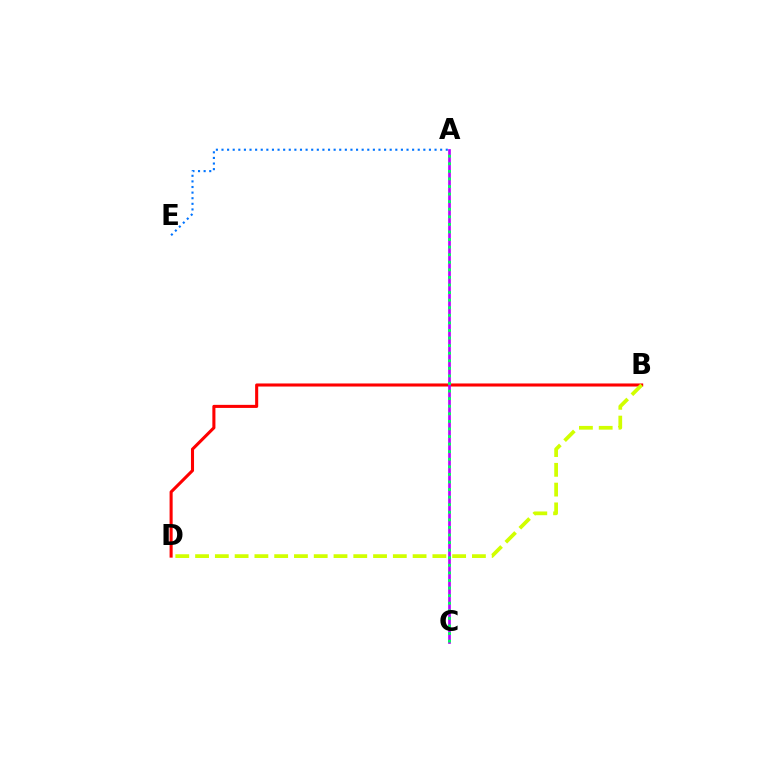{('A', 'E'): [{'color': '#0074ff', 'line_style': 'dotted', 'thickness': 1.52}], ('B', 'D'): [{'color': '#ff0000', 'line_style': 'solid', 'thickness': 2.21}, {'color': '#d1ff00', 'line_style': 'dashed', 'thickness': 2.69}], ('A', 'C'): [{'color': '#b900ff', 'line_style': 'solid', 'thickness': 1.94}, {'color': '#00ff5c', 'line_style': 'dotted', 'thickness': 2.06}]}